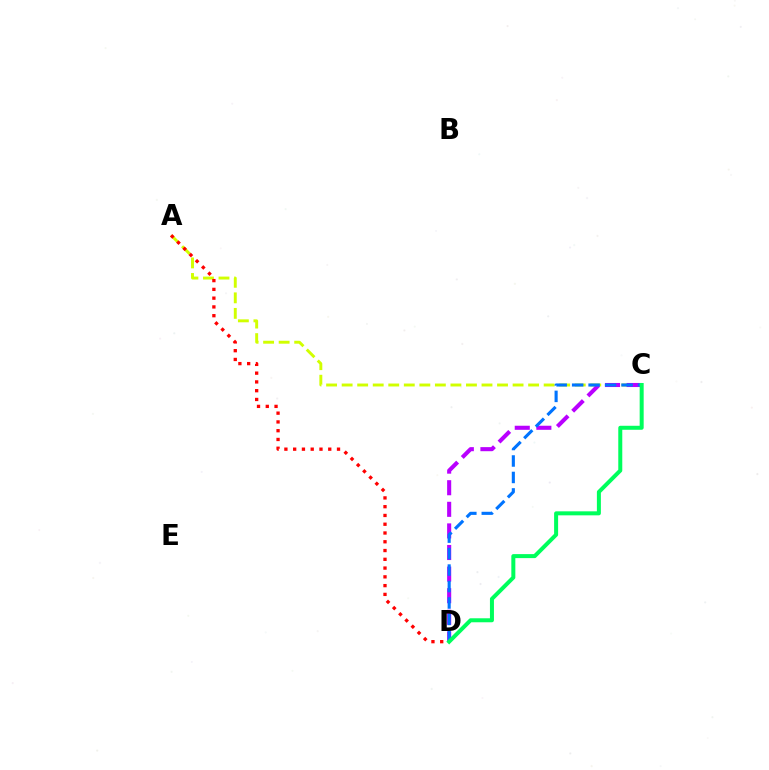{('A', 'C'): [{'color': '#d1ff00', 'line_style': 'dashed', 'thickness': 2.11}], ('A', 'D'): [{'color': '#ff0000', 'line_style': 'dotted', 'thickness': 2.38}], ('C', 'D'): [{'color': '#b900ff', 'line_style': 'dashed', 'thickness': 2.93}, {'color': '#0074ff', 'line_style': 'dashed', 'thickness': 2.24}, {'color': '#00ff5c', 'line_style': 'solid', 'thickness': 2.88}]}